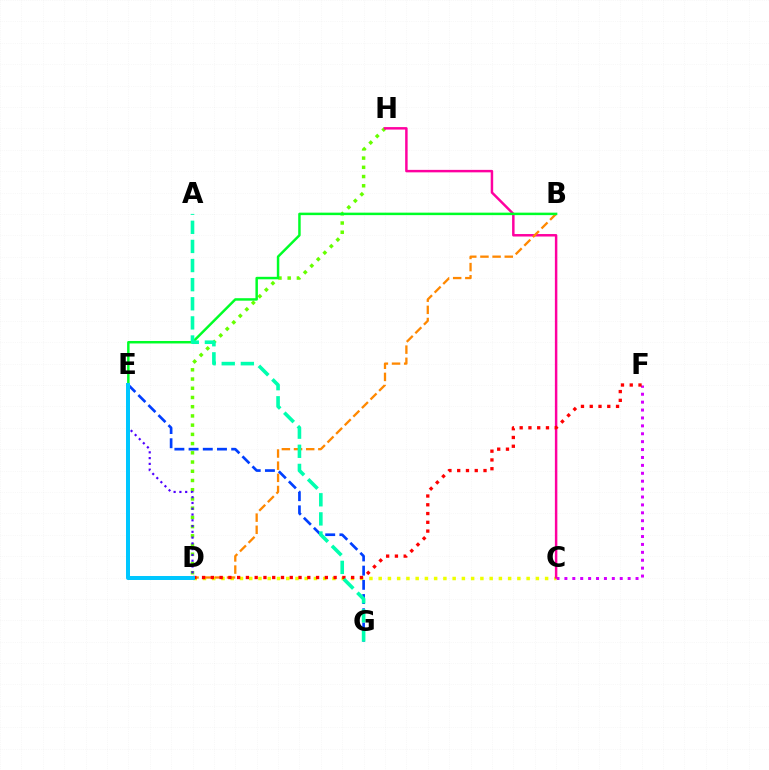{('D', 'H'): [{'color': '#66ff00', 'line_style': 'dotted', 'thickness': 2.51}], ('C', 'F'): [{'color': '#d600ff', 'line_style': 'dotted', 'thickness': 2.15}], ('C', 'D'): [{'color': '#eeff00', 'line_style': 'dotted', 'thickness': 2.51}], ('C', 'H'): [{'color': '#ff00a0', 'line_style': 'solid', 'thickness': 1.78}], ('B', 'D'): [{'color': '#ff8800', 'line_style': 'dashed', 'thickness': 1.65}], ('E', 'G'): [{'color': '#003fff', 'line_style': 'dashed', 'thickness': 1.93}], ('B', 'E'): [{'color': '#00ff27', 'line_style': 'solid', 'thickness': 1.78}], ('D', 'E'): [{'color': '#4f00ff', 'line_style': 'dotted', 'thickness': 1.57}, {'color': '#00c7ff', 'line_style': 'solid', 'thickness': 2.87}], ('D', 'F'): [{'color': '#ff0000', 'line_style': 'dotted', 'thickness': 2.38}], ('A', 'G'): [{'color': '#00ffaf', 'line_style': 'dashed', 'thickness': 2.6}]}